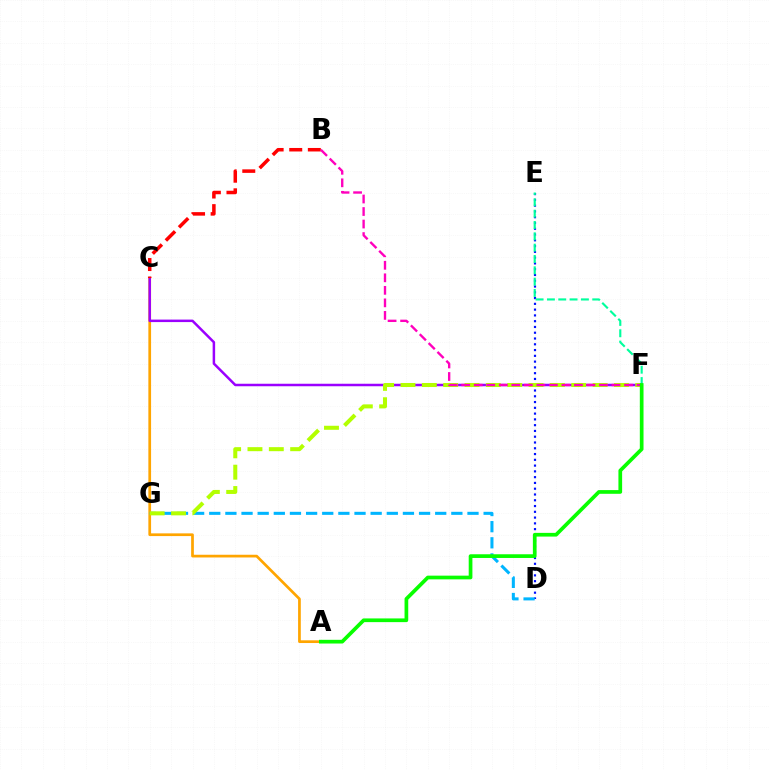{('D', 'E'): [{'color': '#0010ff', 'line_style': 'dotted', 'thickness': 1.57}], ('A', 'C'): [{'color': '#ffa500', 'line_style': 'solid', 'thickness': 1.96}], ('D', 'G'): [{'color': '#00b5ff', 'line_style': 'dashed', 'thickness': 2.19}], ('C', 'F'): [{'color': '#9b00ff', 'line_style': 'solid', 'thickness': 1.8}], ('F', 'G'): [{'color': '#b3ff00', 'line_style': 'dashed', 'thickness': 2.9}], ('E', 'F'): [{'color': '#00ff9d', 'line_style': 'dashed', 'thickness': 1.54}], ('B', 'C'): [{'color': '#ff0000', 'line_style': 'dashed', 'thickness': 2.53}], ('B', 'F'): [{'color': '#ff00bd', 'line_style': 'dashed', 'thickness': 1.7}], ('A', 'F'): [{'color': '#08ff00', 'line_style': 'solid', 'thickness': 2.67}]}